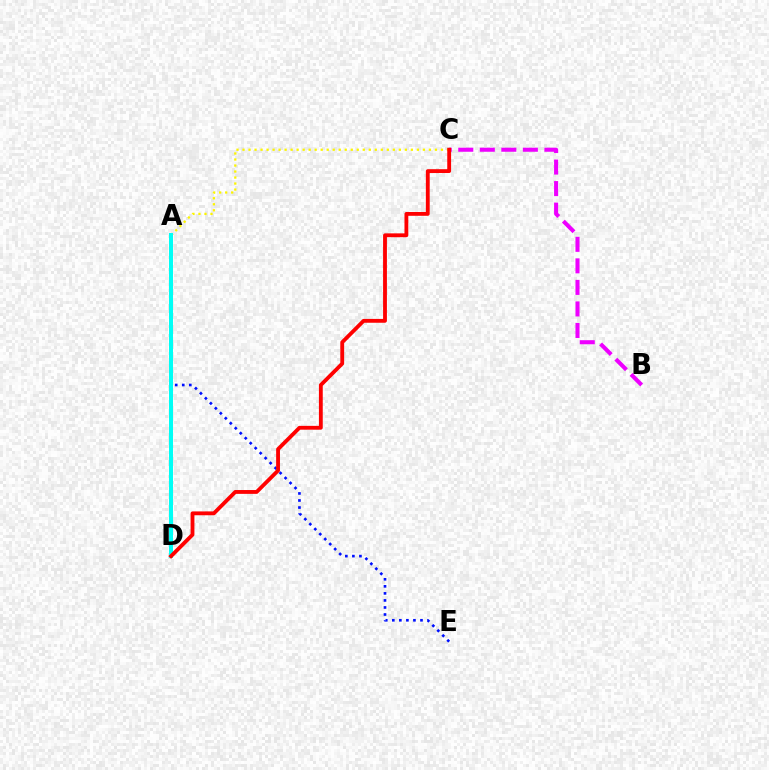{('A', 'C'): [{'color': '#fcf500', 'line_style': 'dotted', 'thickness': 1.63}], ('A', 'D'): [{'color': '#08ff00', 'line_style': 'dashed', 'thickness': 1.73}, {'color': '#00fff6', 'line_style': 'solid', 'thickness': 2.88}], ('A', 'E'): [{'color': '#0010ff', 'line_style': 'dotted', 'thickness': 1.91}], ('B', 'C'): [{'color': '#ee00ff', 'line_style': 'dashed', 'thickness': 2.93}], ('C', 'D'): [{'color': '#ff0000', 'line_style': 'solid', 'thickness': 2.76}]}